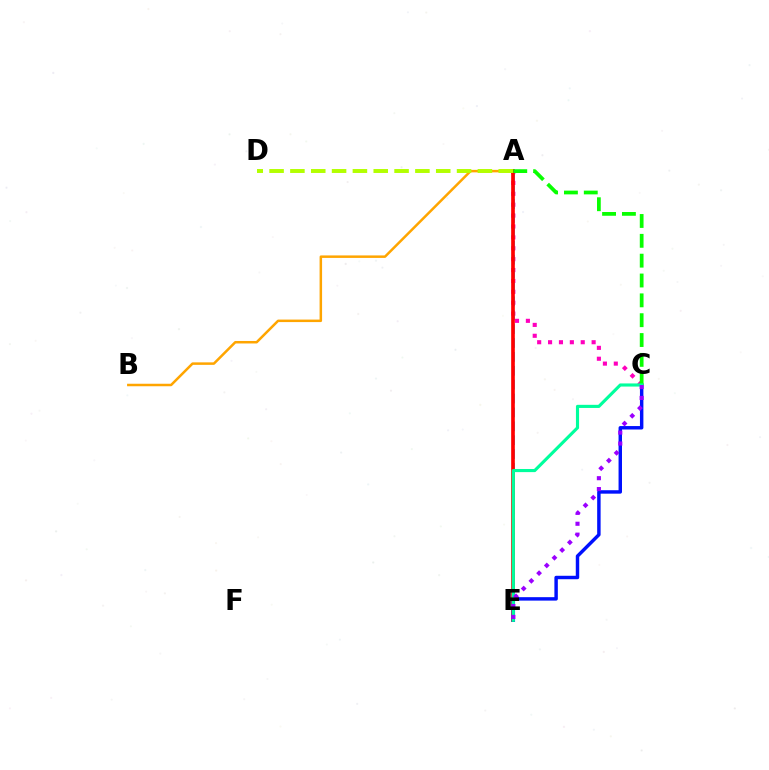{('A', 'C'): [{'color': '#ff00bd', 'line_style': 'dotted', 'thickness': 2.96}, {'color': '#08ff00', 'line_style': 'dashed', 'thickness': 2.7}], ('A', 'B'): [{'color': '#ffa500', 'line_style': 'solid', 'thickness': 1.8}], ('A', 'E'): [{'color': '#00b5ff', 'line_style': 'dashed', 'thickness': 1.89}, {'color': '#ff0000', 'line_style': 'solid', 'thickness': 2.64}], ('C', 'E'): [{'color': '#0010ff', 'line_style': 'solid', 'thickness': 2.48}, {'color': '#00ff9d', 'line_style': 'solid', 'thickness': 2.25}, {'color': '#9b00ff', 'line_style': 'dotted', 'thickness': 2.96}], ('A', 'D'): [{'color': '#b3ff00', 'line_style': 'dashed', 'thickness': 2.83}]}